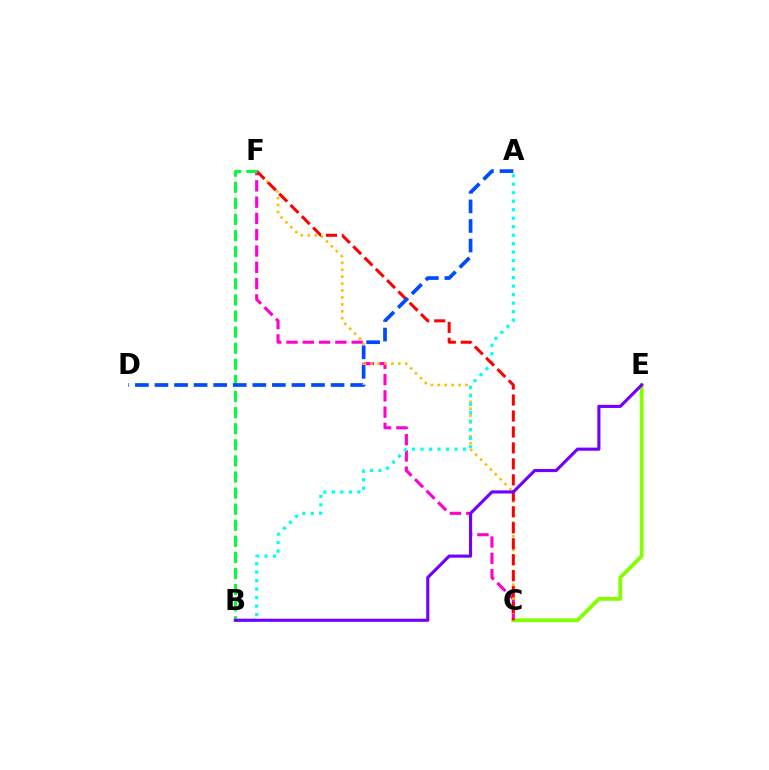{('C', 'F'): [{'color': '#ff00cf', 'line_style': 'dashed', 'thickness': 2.21}, {'color': '#ffbd00', 'line_style': 'dotted', 'thickness': 1.88}, {'color': '#ff0000', 'line_style': 'dashed', 'thickness': 2.17}], ('C', 'E'): [{'color': '#84ff00', 'line_style': 'solid', 'thickness': 2.73}], ('A', 'B'): [{'color': '#00fff6', 'line_style': 'dotted', 'thickness': 2.31}], ('B', 'F'): [{'color': '#00ff39', 'line_style': 'dashed', 'thickness': 2.19}], ('A', 'D'): [{'color': '#004bff', 'line_style': 'dashed', 'thickness': 2.66}], ('B', 'E'): [{'color': '#7200ff', 'line_style': 'solid', 'thickness': 2.24}]}